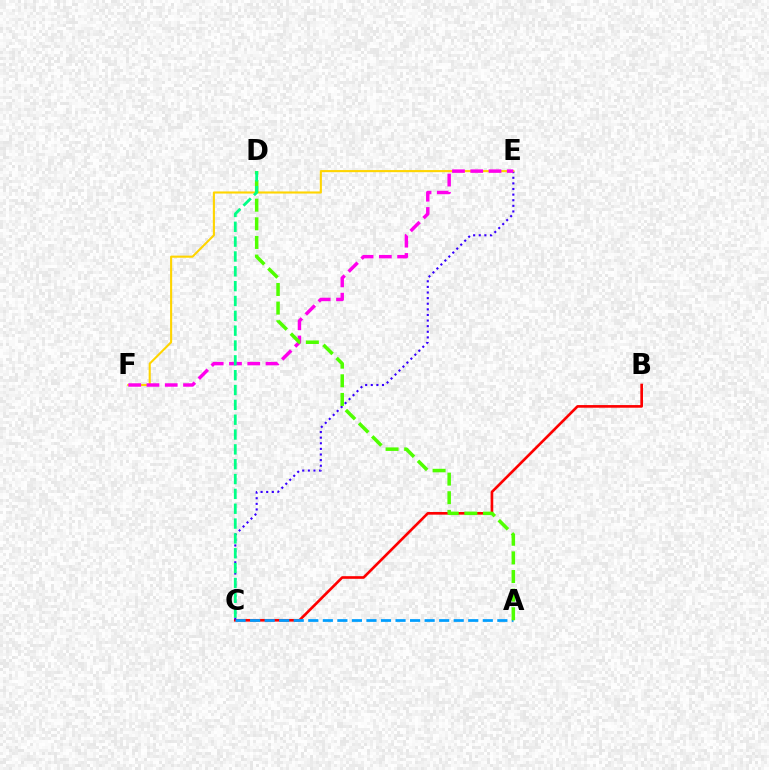{('B', 'C'): [{'color': '#ff0000', 'line_style': 'solid', 'thickness': 1.9}], ('A', 'C'): [{'color': '#009eff', 'line_style': 'dashed', 'thickness': 1.98}], ('C', 'E'): [{'color': '#3700ff', 'line_style': 'dotted', 'thickness': 1.52}], ('E', 'F'): [{'color': '#ffd500', 'line_style': 'solid', 'thickness': 1.52}, {'color': '#ff00ed', 'line_style': 'dashed', 'thickness': 2.48}], ('A', 'D'): [{'color': '#4fff00', 'line_style': 'dashed', 'thickness': 2.53}], ('C', 'D'): [{'color': '#00ff86', 'line_style': 'dashed', 'thickness': 2.02}]}